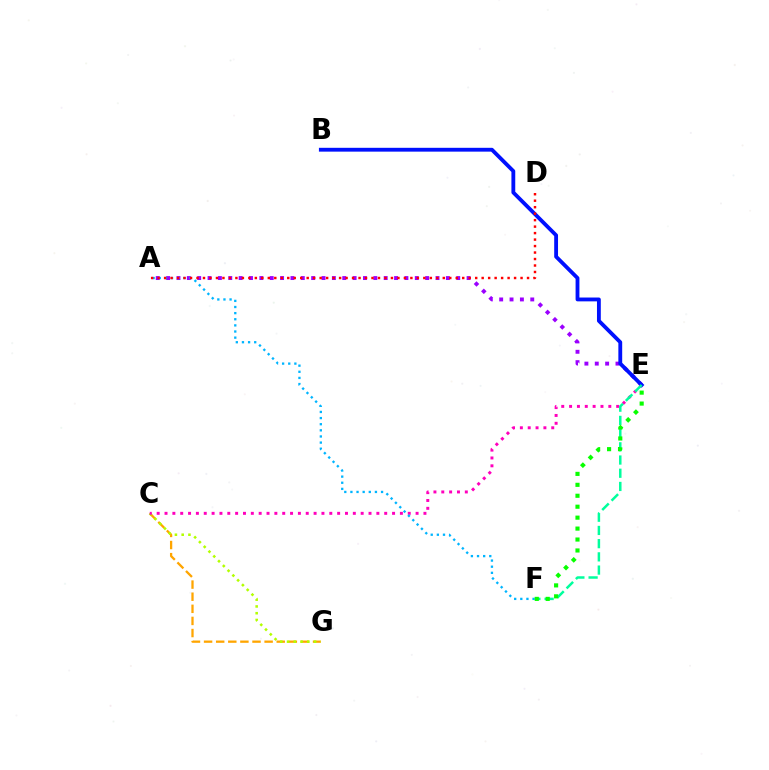{('C', 'G'): [{'color': '#ffa500', 'line_style': 'dashed', 'thickness': 1.64}, {'color': '#b3ff00', 'line_style': 'dotted', 'thickness': 1.84}], ('A', 'E'): [{'color': '#9b00ff', 'line_style': 'dotted', 'thickness': 2.82}], ('C', 'E'): [{'color': '#ff00bd', 'line_style': 'dotted', 'thickness': 2.13}], ('B', 'E'): [{'color': '#0010ff', 'line_style': 'solid', 'thickness': 2.76}], ('E', 'F'): [{'color': '#00ff9d', 'line_style': 'dashed', 'thickness': 1.79}, {'color': '#08ff00', 'line_style': 'dotted', 'thickness': 2.97}], ('A', 'F'): [{'color': '#00b5ff', 'line_style': 'dotted', 'thickness': 1.66}], ('A', 'D'): [{'color': '#ff0000', 'line_style': 'dotted', 'thickness': 1.76}]}